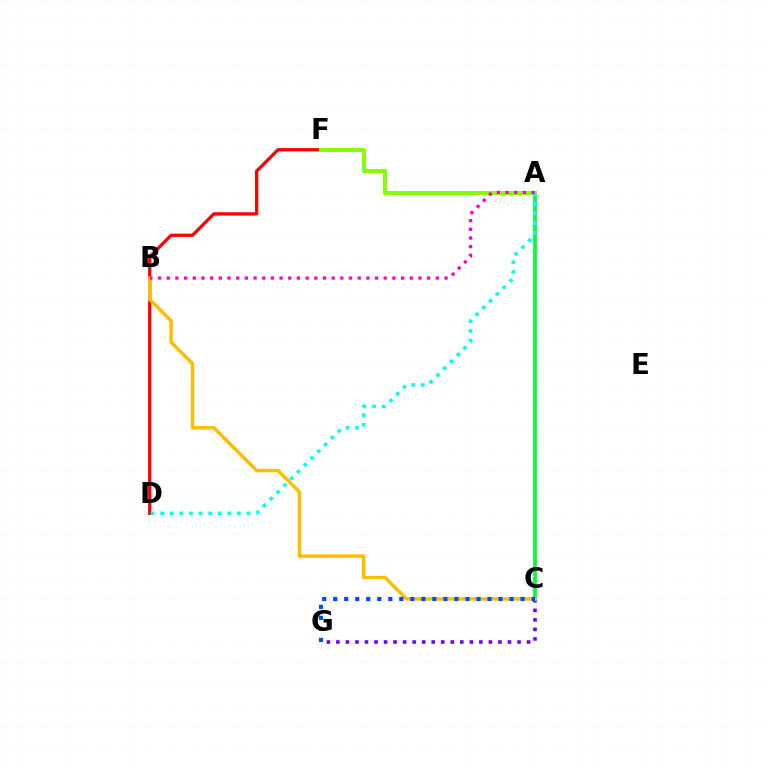{('D', 'F'): [{'color': '#ff0000', 'line_style': 'solid', 'thickness': 2.36}], ('C', 'G'): [{'color': '#7200ff', 'line_style': 'dotted', 'thickness': 2.59}, {'color': '#004bff', 'line_style': 'dotted', 'thickness': 2.99}], ('A', 'C'): [{'color': '#00ff39', 'line_style': 'solid', 'thickness': 2.69}], ('B', 'C'): [{'color': '#ffbd00', 'line_style': 'solid', 'thickness': 2.48}], ('A', 'F'): [{'color': '#84ff00', 'line_style': 'solid', 'thickness': 2.9}], ('A', 'D'): [{'color': '#00fff6', 'line_style': 'dotted', 'thickness': 2.61}], ('A', 'B'): [{'color': '#ff00cf', 'line_style': 'dotted', 'thickness': 2.36}]}